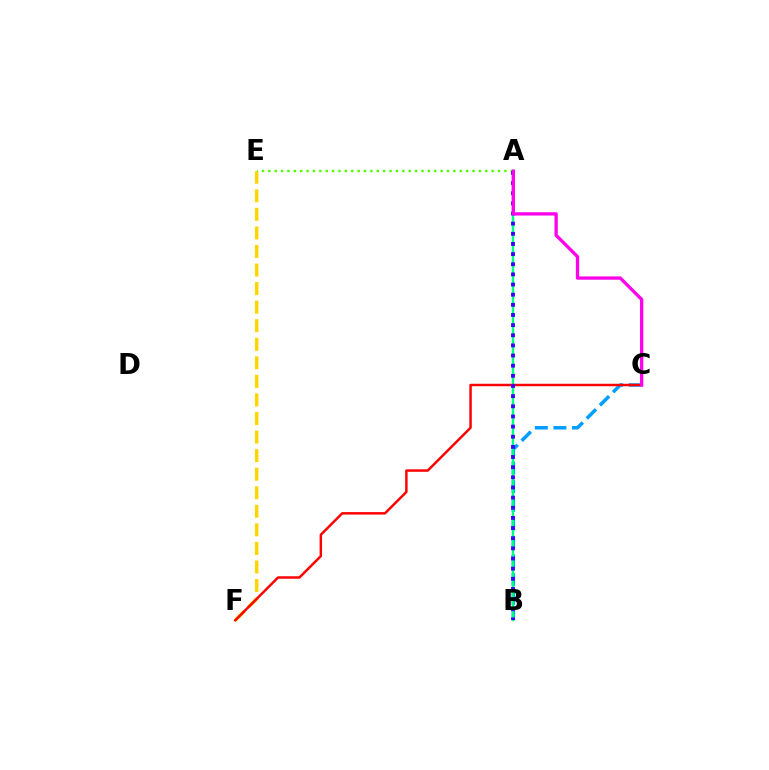{('B', 'C'): [{'color': '#009eff', 'line_style': 'dashed', 'thickness': 2.53}], ('A', 'B'): [{'color': '#00ff86', 'line_style': 'solid', 'thickness': 1.76}, {'color': '#3700ff', 'line_style': 'dotted', 'thickness': 2.76}], ('E', 'F'): [{'color': '#ffd500', 'line_style': 'dashed', 'thickness': 2.52}], ('C', 'F'): [{'color': '#ff0000', 'line_style': 'solid', 'thickness': 1.78}], ('A', 'E'): [{'color': '#4fff00', 'line_style': 'dotted', 'thickness': 1.73}], ('A', 'C'): [{'color': '#ff00ed', 'line_style': 'solid', 'thickness': 2.37}]}